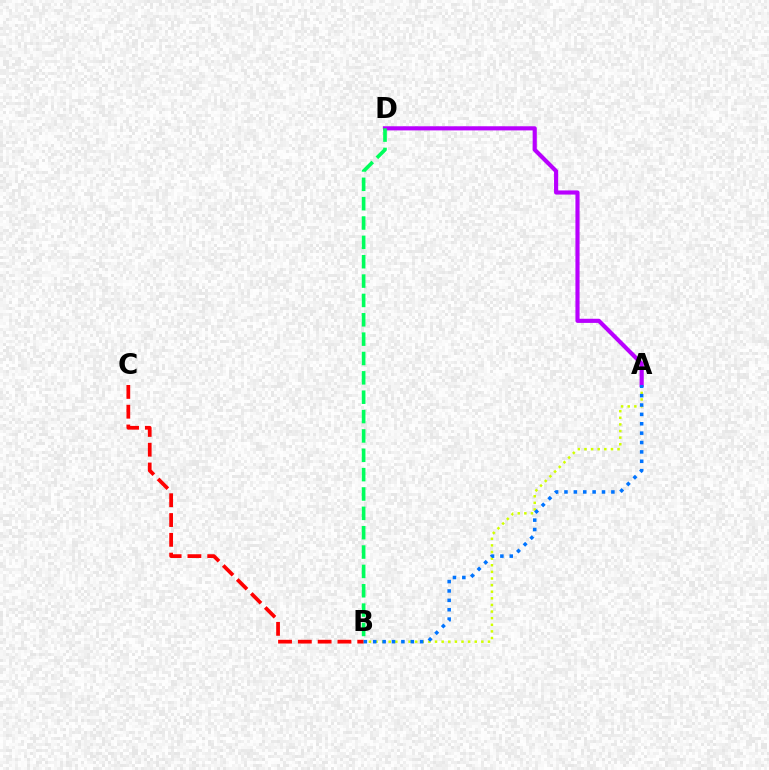{('A', 'B'): [{'color': '#d1ff00', 'line_style': 'dotted', 'thickness': 1.8}, {'color': '#0074ff', 'line_style': 'dotted', 'thickness': 2.55}], ('B', 'C'): [{'color': '#ff0000', 'line_style': 'dashed', 'thickness': 2.69}], ('A', 'D'): [{'color': '#b900ff', 'line_style': 'solid', 'thickness': 2.98}], ('B', 'D'): [{'color': '#00ff5c', 'line_style': 'dashed', 'thickness': 2.63}]}